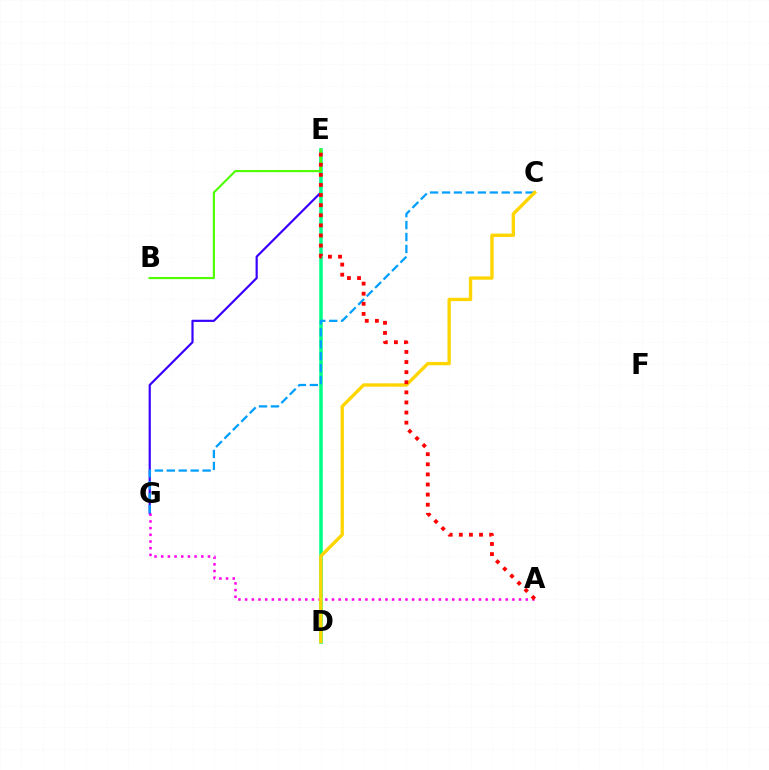{('E', 'G'): [{'color': '#3700ff', 'line_style': 'solid', 'thickness': 1.57}], ('D', 'E'): [{'color': '#00ff86', 'line_style': 'solid', 'thickness': 2.54}], ('C', 'G'): [{'color': '#009eff', 'line_style': 'dashed', 'thickness': 1.62}], ('A', 'G'): [{'color': '#ff00ed', 'line_style': 'dotted', 'thickness': 1.82}], ('B', 'E'): [{'color': '#4fff00', 'line_style': 'solid', 'thickness': 1.55}], ('C', 'D'): [{'color': '#ffd500', 'line_style': 'solid', 'thickness': 2.4}], ('A', 'E'): [{'color': '#ff0000', 'line_style': 'dotted', 'thickness': 2.74}]}